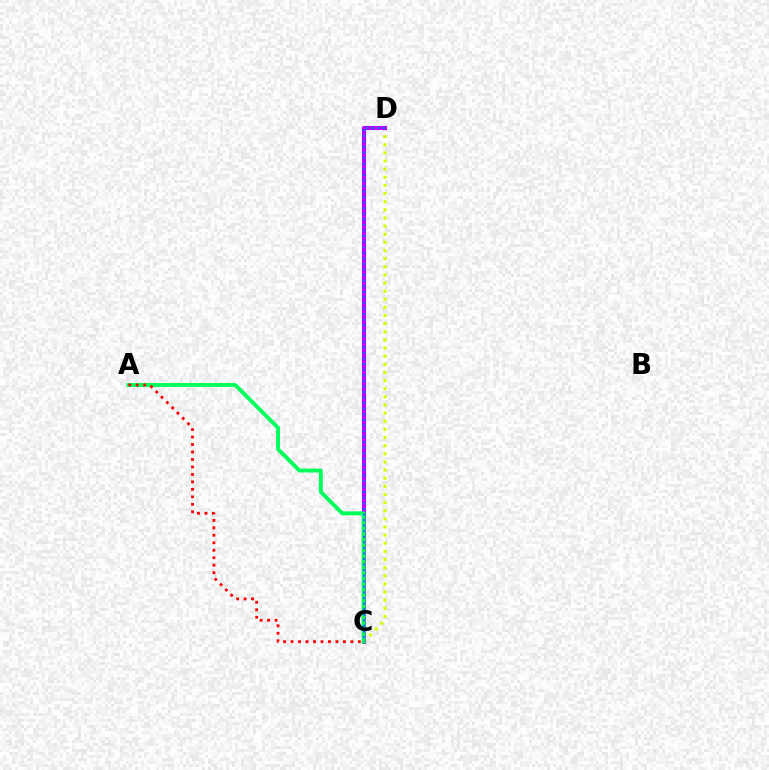{('C', 'D'): [{'color': '#d1ff00', 'line_style': 'dotted', 'thickness': 2.21}, {'color': '#b900ff', 'line_style': 'solid', 'thickness': 2.95}, {'color': '#0074ff', 'line_style': 'dotted', 'thickness': 1.51}], ('A', 'C'): [{'color': '#00ff5c', 'line_style': 'solid', 'thickness': 2.82}, {'color': '#ff0000', 'line_style': 'dotted', 'thickness': 2.03}]}